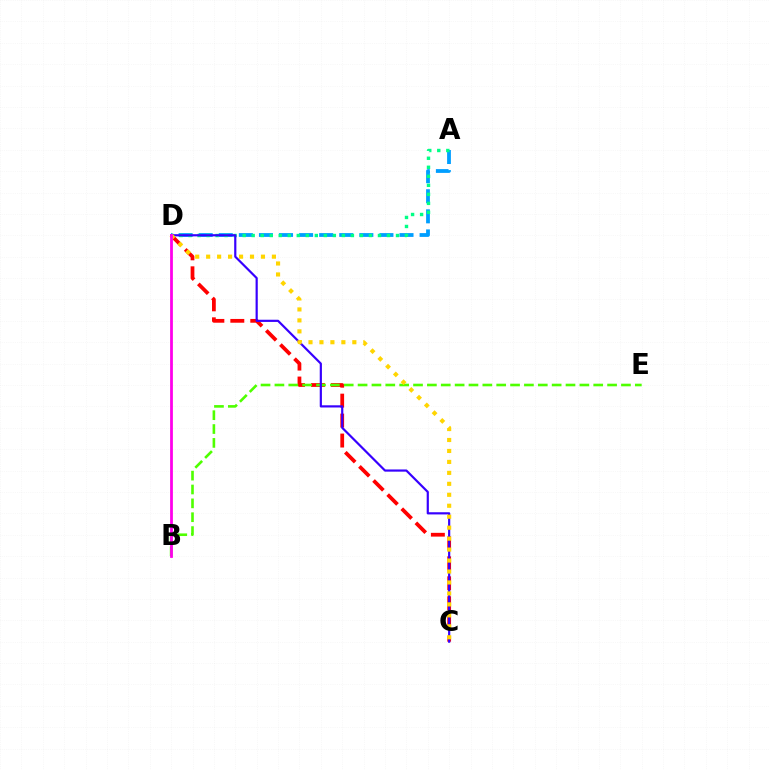{('C', 'D'): [{'color': '#ff0000', 'line_style': 'dashed', 'thickness': 2.71}, {'color': '#3700ff', 'line_style': 'solid', 'thickness': 1.58}, {'color': '#ffd500', 'line_style': 'dotted', 'thickness': 2.98}], ('A', 'D'): [{'color': '#009eff', 'line_style': 'dashed', 'thickness': 2.73}, {'color': '#00ff86', 'line_style': 'dotted', 'thickness': 2.45}], ('B', 'E'): [{'color': '#4fff00', 'line_style': 'dashed', 'thickness': 1.88}], ('B', 'D'): [{'color': '#ff00ed', 'line_style': 'solid', 'thickness': 2.0}]}